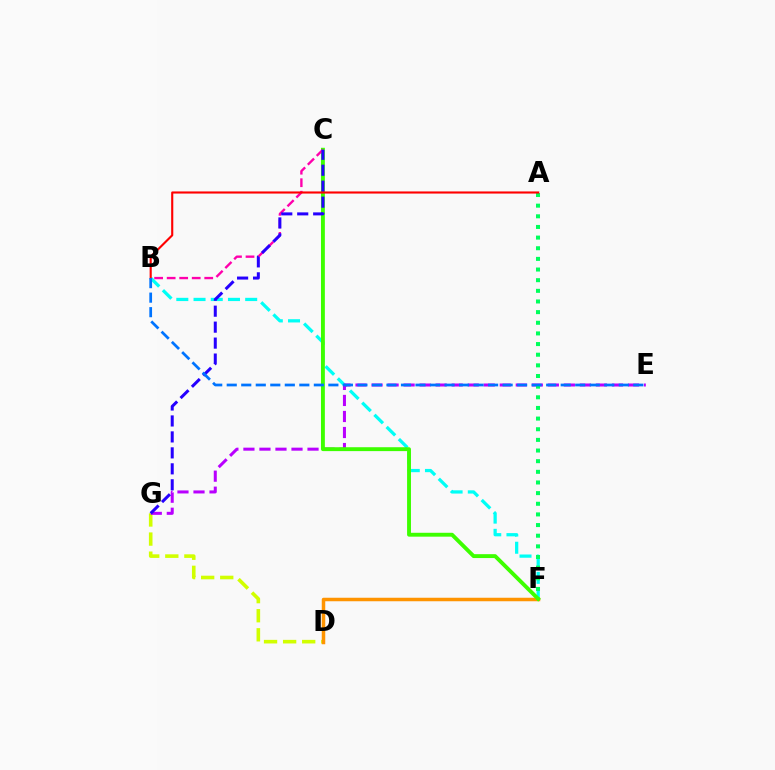{('B', 'F'): [{'color': '#00fff6', 'line_style': 'dashed', 'thickness': 2.34}], ('D', 'G'): [{'color': '#d1ff00', 'line_style': 'dashed', 'thickness': 2.59}], ('D', 'F'): [{'color': '#ff9400', 'line_style': 'solid', 'thickness': 2.52}], ('E', 'G'): [{'color': '#b900ff', 'line_style': 'dashed', 'thickness': 2.18}], ('A', 'F'): [{'color': '#00ff5c', 'line_style': 'dotted', 'thickness': 2.89}], ('C', 'F'): [{'color': '#3dff00', 'line_style': 'solid', 'thickness': 2.8}], ('B', 'C'): [{'color': '#ff00ac', 'line_style': 'dashed', 'thickness': 1.7}], ('C', 'G'): [{'color': '#2500ff', 'line_style': 'dashed', 'thickness': 2.17}], ('A', 'B'): [{'color': '#ff0000', 'line_style': 'solid', 'thickness': 1.53}], ('B', 'E'): [{'color': '#0074ff', 'line_style': 'dashed', 'thickness': 1.97}]}